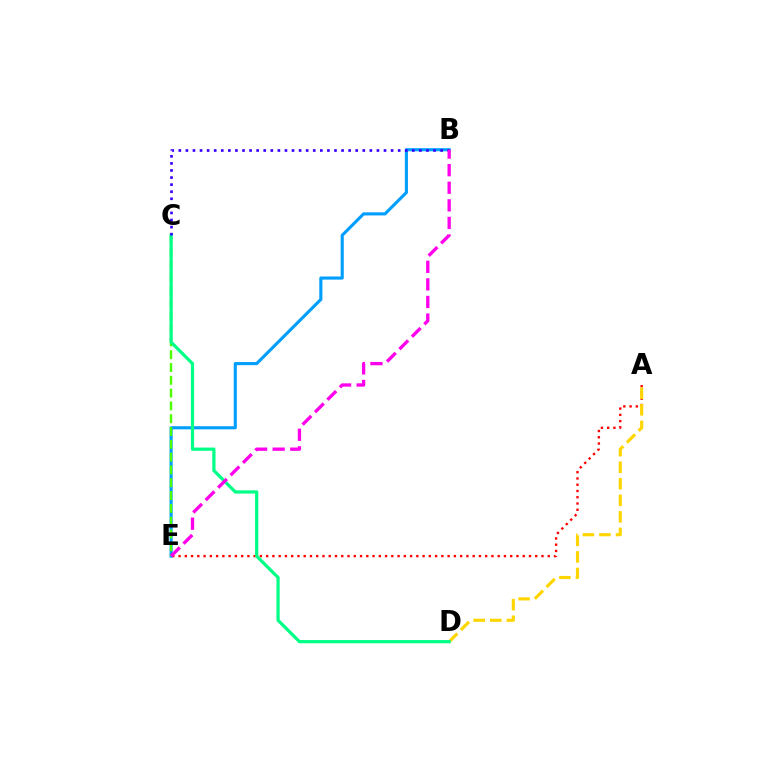{('A', 'E'): [{'color': '#ff0000', 'line_style': 'dotted', 'thickness': 1.7}], ('B', 'E'): [{'color': '#009eff', 'line_style': 'solid', 'thickness': 2.24}, {'color': '#ff00ed', 'line_style': 'dashed', 'thickness': 2.39}], ('A', 'D'): [{'color': '#ffd500', 'line_style': 'dashed', 'thickness': 2.25}], ('C', 'E'): [{'color': '#4fff00', 'line_style': 'dashed', 'thickness': 1.74}], ('C', 'D'): [{'color': '#00ff86', 'line_style': 'solid', 'thickness': 2.32}], ('B', 'C'): [{'color': '#3700ff', 'line_style': 'dotted', 'thickness': 1.92}]}